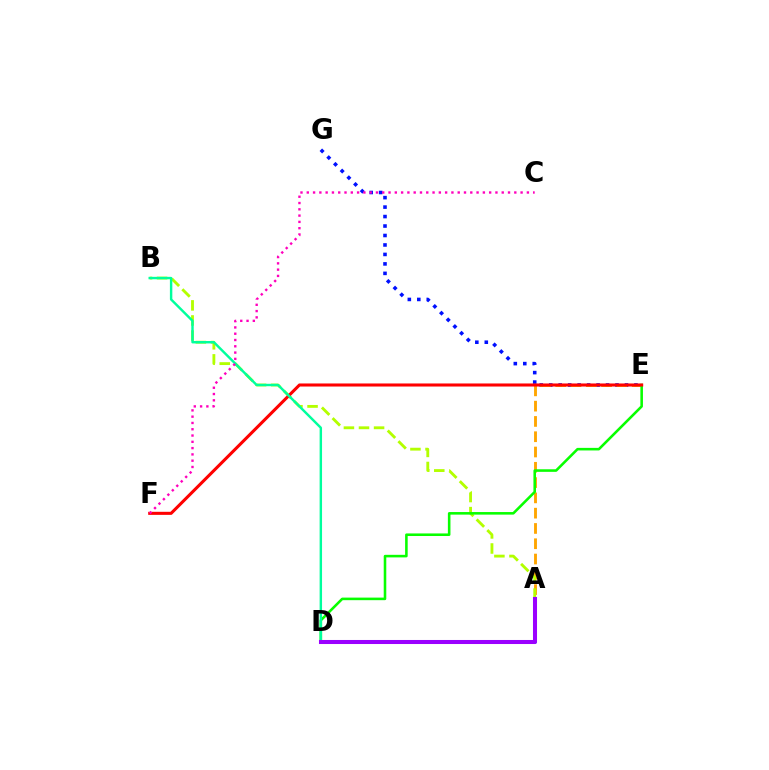{('E', 'G'): [{'color': '#0010ff', 'line_style': 'dotted', 'thickness': 2.57}], ('A', 'E'): [{'color': '#ffa500', 'line_style': 'dashed', 'thickness': 2.08}], ('A', 'D'): [{'color': '#00b5ff', 'line_style': 'dotted', 'thickness': 2.74}, {'color': '#9b00ff', 'line_style': 'solid', 'thickness': 2.92}], ('A', 'B'): [{'color': '#b3ff00', 'line_style': 'dashed', 'thickness': 2.05}], ('D', 'E'): [{'color': '#08ff00', 'line_style': 'solid', 'thickness': 1.85}], ('E', 'F'): [{'color': '#ff0000', 'line_style': 'solid', 'thickness': 2.21}], ('B', 'D'): [{'color': '#00ff9d', 'line_style': 'solid', 'thickness': 1.75}], ('C', 'F'): [{'color': '#ff00bd', 'line_style': 'dotted', 'thickness': 1.71}]}